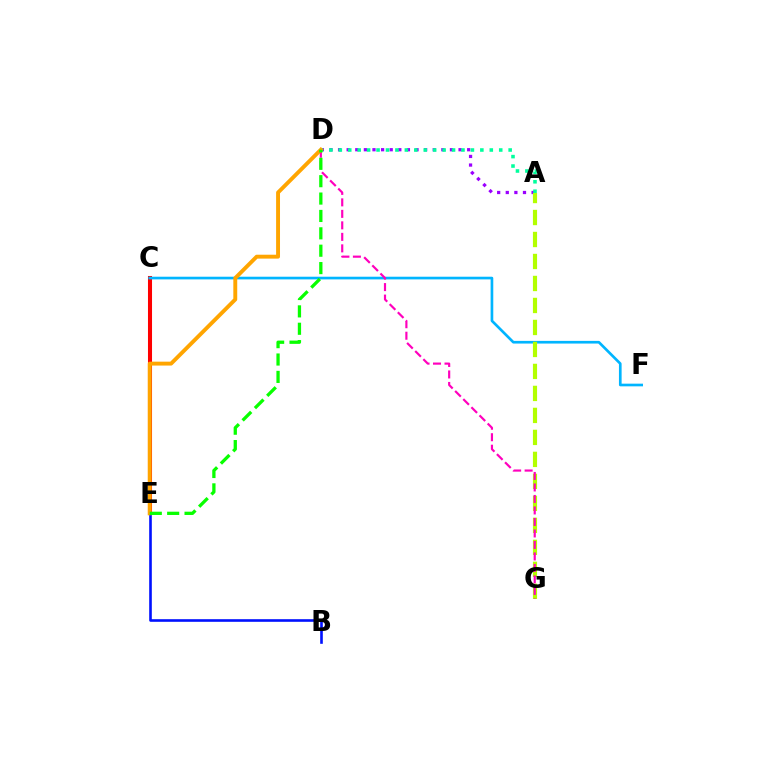{('C', 'E'): [{'color': '#ff0000', 'line_style': 'solid', 'thickness': 2.92}], ('A', 'D'): [{'color': '#9b00ff', 'line_style': 'dotted', 'thickness': 2.34}, {'color': '#00ff9d', 'line_style': 'dotted', 'thickness': 2.56}], ('C', 'F'): [{'color': '#00b5ff', 'line_style': 'solid', 'thickness': 1.92}], ('A', 'G'): [{'color': '#b3ff00', 'line_style': 'dashed', 'thickness': 2.99}], ('D', 'G'): [{'color': '#ff00bd', 'line_style': 'dashed', 'thickness': 1.56}], ('B', 'E'): [{'color': '#0010ff', 'line_style': 'solid', 'thickness': 1.88}], ('D', 'E'): [{'color': '#ffa500', 'line_style': 'solid', 'thickness': 2.81}, {'color': '#08ff00', 'line_style': 'dashed', 'thickness': 2.36}]}